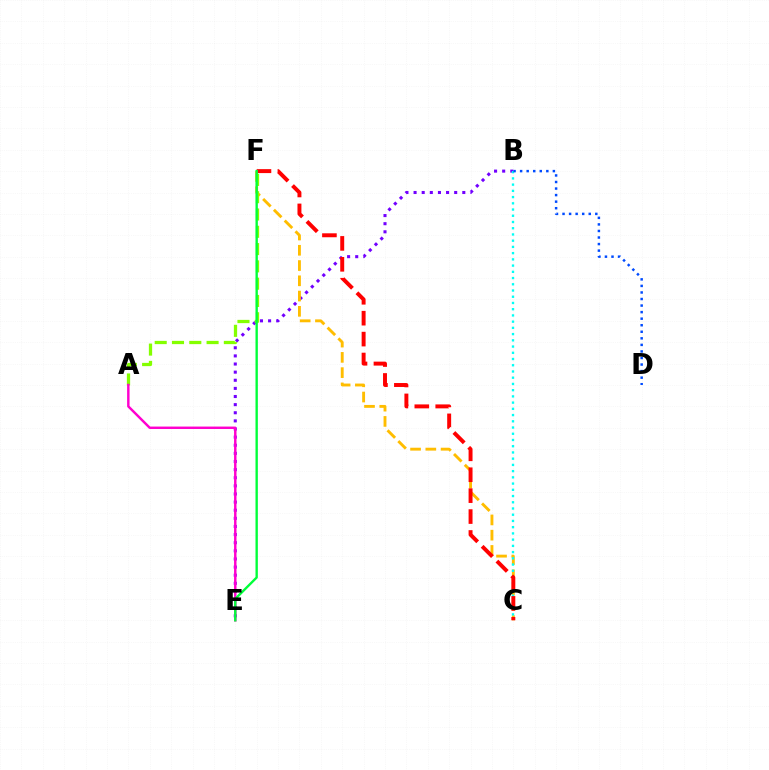{('B', 'E'): [{'color': '#7200ff', 'line_style': 'dotted', 'thickness': 2.21}], ('C', 'F'): [{'color': '#ffbd00', 'line_style': 'dashed', 'thickness': 2.07}, {'color': '#ff0000', 'line_style': 'dashed', 'thickness': 2.84}], ('B', 'C'): [{'color': '#00fff6', 'line_style': 'dotted', 'thickness': 1.69}], ('A', 'F'): [{'color': '#84ff00', 'line_style': 'dashed', 'thickness': 2.35}], ('A', 'E'): [{'color': '#ff00cf', 'line_style': 'solid', 'thickness': 1.76}], ('B', 'D'): [{'color': '#004bff', 'line_style': 'dotted', 'thickness': 1.78}], ('E', 'F'): [{'color': '#00ff39', 'line_style': 'solid', 'thickness': 1.7}]}